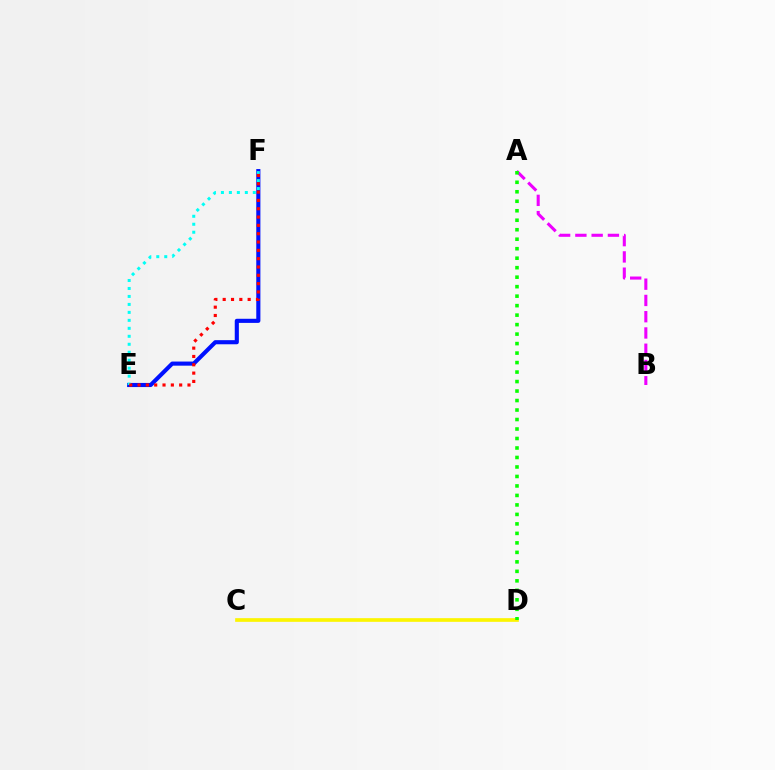{('A', 'B'): [{'color': '#ee00ff', 'line_style': 'dashed', 'thickness': 2.21}], ('E', 'F'): [{'color': '#0010ff', 'line_style': 'solid', 'thickness': 2.96}, {'color': '#00fff6', 'line_style': 'dotted', 'thickness': 2.17}, {'color': '#ff0000', 'line_style': 'dotted', 'thickness': 2.26}], ('C', 'D'): [{'color': '#fcf500', 'line_style': 'solid', 'thickness': 2.64}], ('A', 'D'): [{'color': '#08ff00', 'line_style': 'dotted', 'thickness': 2.58}]}